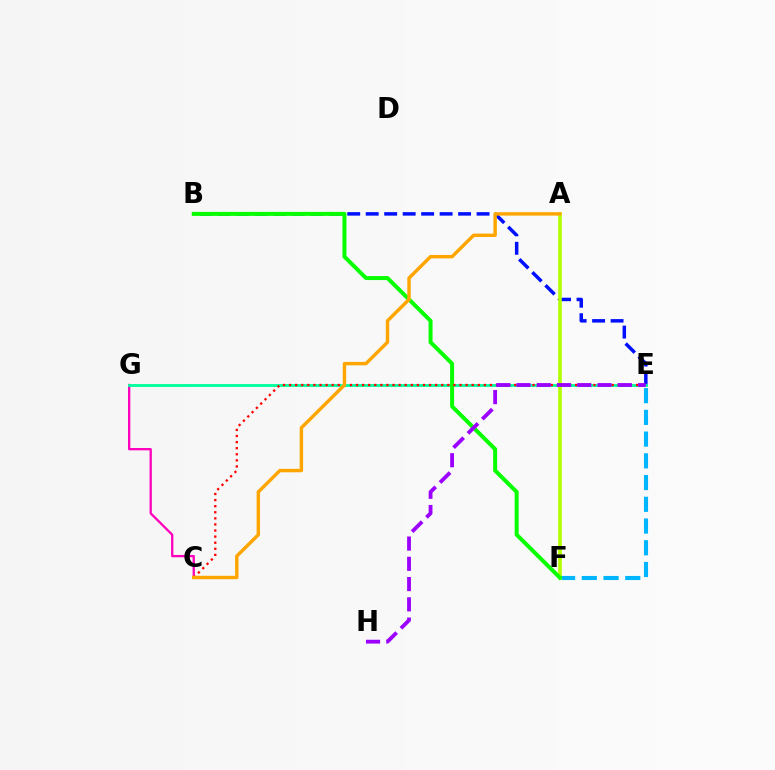{('E', 'F'): [{'color': '#00b5ff', 'line_style': 'dashed', 'thickness': 2.95}], ('B', 'E'): [{'color': '#0010ff', 'line_style': 'dashed', 'thickness': 2.51}], ('C', 'G'): [{'color': '#ff00bd', 'line_style': 'solid', 'thickness': 1.66}], ('E', 'G'): [{'color': '#00ff9d', 'line_style': 'solid', 'thickness': 2.04}], ('A', 'F'): [{'color': '#b3ff00', 'line_style': 'solid', 'thickness': 2.62}], ('B', 'F'): [{'color': '#08ff00', 'line_style': 'solid', 'thickness': 2.87}], ('C', 'E'): [{'color': '#ff0000', 'line_style': 'dotted', 'thickness': 1.65}], ('A', 'C'): [{'color': '#ffa500', 'line_style': 'solid', 'thickness': 2.47}], ('E', 'H'): [{'color': '#9b00ff', 'line_style': 'dashed', 'thickness': 2.75}]}